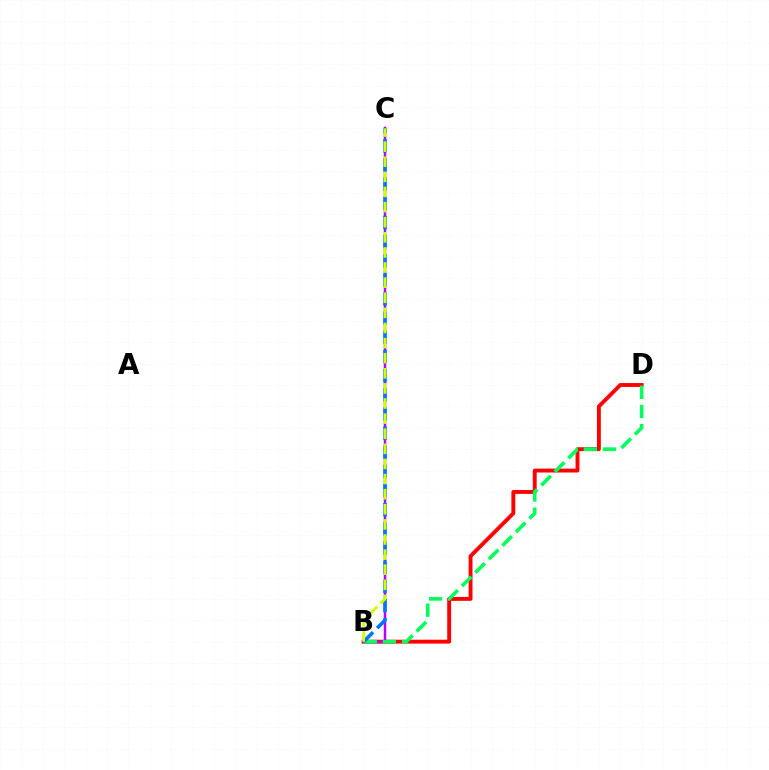{('B', 'D'): [{'color': '#ff0000', 'line_style': 'solid', 'thickness': 2.8}, {'color': '#00ff5c', 'line_style': 'dashed', 'thickness': 2.6}], ('B', 'C'): [{'color': '#b900ff', 'line_style': 'solid', 'thickness': 1.79}, {'color': '#0074ff', 'line_style': 'dashed', 'thickness': 2.6}, {'color': '#d1ff00', 'line_style': 'dashed', 'thickness': 2.05}]}